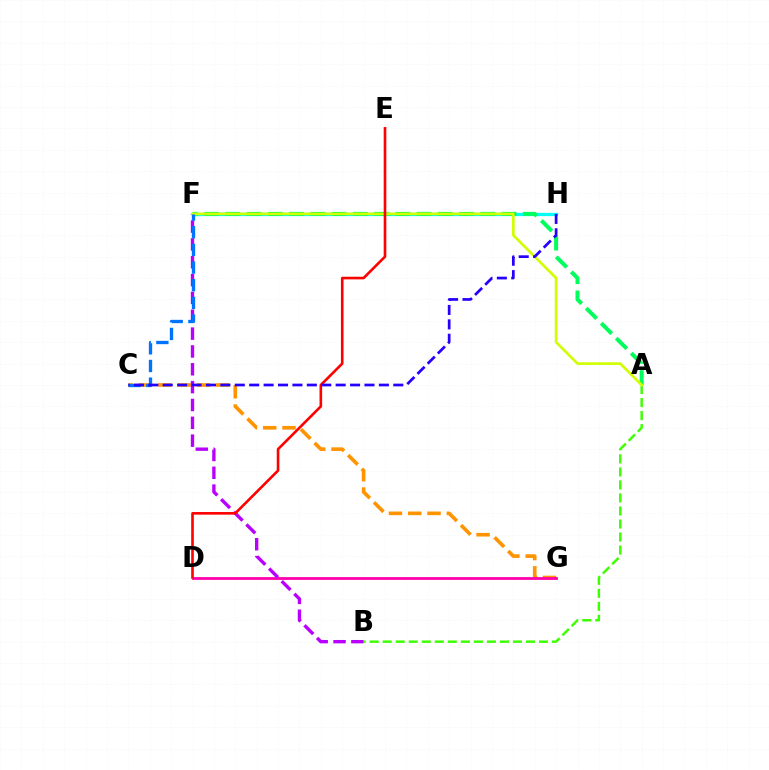{('C', 'G'): [{'color': '#ff9400', 'line_style': 'dashed', 'thickness': 2.62}], ('D', 'G'): [{'color': '#ff00ac', 'line_style': 'solid', 'thickness': 2.0}], ('F', 'H'): [{'color': '#00fff6', 'line_style': 'solid', 'thickness': 2.35}], ('A', 'F'): [{'color': '#00ff5c', 'line_style': 'dashed', 'thickness': 2.89}, {'color': '#d1ff00', 'line_style': 'solid', 'thickness': 1.92}], ('A', 'B'): [{'color': '#3dff00', 'line_style': 'dashed', 'thickness': 1.77}], ('B', 'F'): [{'color': '#b900ff', 'line_style': 'dashed', 'thickness': 2.42}], ('D', 'E'): [{'color': '#ff0000', 'line_style': 'solid', 'thickness': 1.88}], ('C', 'F'): [{'color': '#0074ff', 'line_style': 'dashed', 'thickness': 2.4}], ('C', 'H'): [{'color': '#2500ff', 'line_style': 'dashed', 'thickness': 1.96}]}